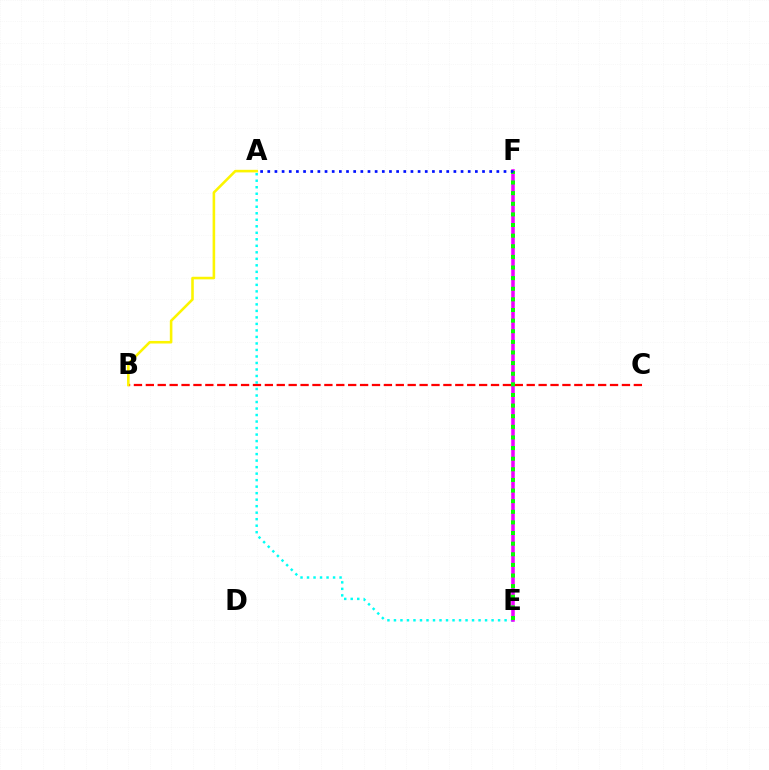{('B', 'C'): [{'color': '#ff0000', 'line_style': 'dashed', 'thickness': 1.62}], ('A', 'E'): [{'color': '#00fff6', 'line_style': 'dotted', 'thickness': 1.77}], ('E', 'F'): [{'color': '#ee00ff', 'line_style': 'solid', 'thickness': 2.56}, {'color': '#08ff00', 'line_style': 'dotted', 'thickness': 2.89}], ('A', 'F'): [{'color': '#0010ff', 'line_style': 'dotted', 'thickness': 1.94}], ('A', 'B'): [{'color': '#fcf500', 'line_style': 'solid', 'thickness': 1.86}]}